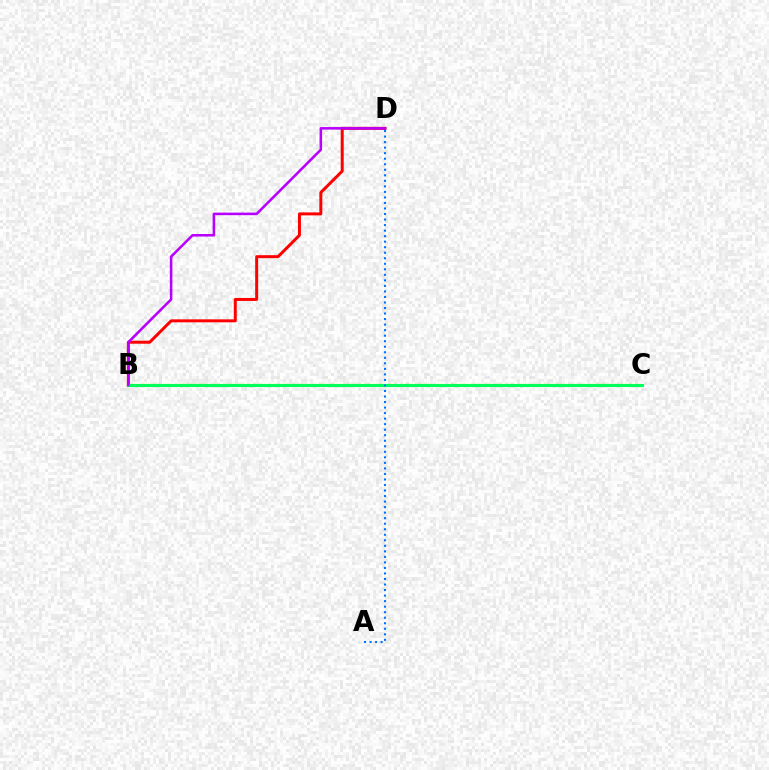{('B', 'D'): [{'color': '#ff0000', 'line_style': 'solid', 'thickness': 2.15}, {'color': '#b900ff', 'line_style': 'solid', 'thickness': 1.84}], ('B', 'C'): [{'color': '#d1ff00', 'line_style': 'dashed', 'thickness': 1.61}, {'color': '#00ff5c', 'line_style': 'solid', 'thickness': 2.24}], ('A', 'D'): [{'color': '#0074ff', 'line_style': 'dotted', 'thickness': 1.5}]}